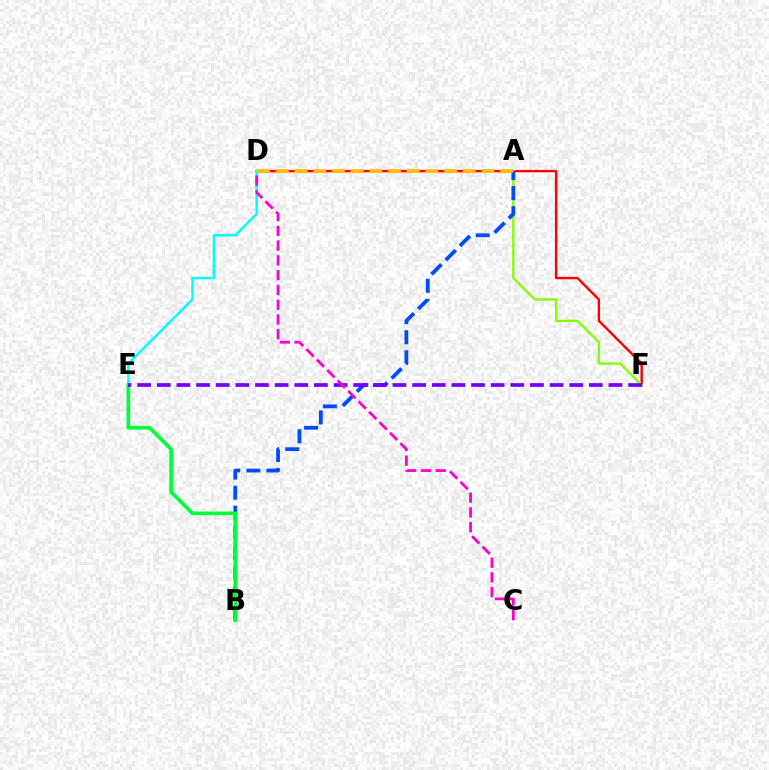{('D', 'F'): [{'color': '#ff0000', 'line_style': 'solid', 'thickness': 1.73}], ('A', 'F'): [{'color': '#84ff00', 'line_style': 'solid', 'thickness': 1.67}], ('D', 'E'): [{'color': '#00fff6', 'line_style': 'solid', 'thickness': 1.78}], ('A', 'B'): [{'color': '#004bff', 'line_style': 'dashed', 'thickness': 2.73}], ('A', 'D'): [{'color': '#ffbd00', 'line_style': 'dashed', 'thickness': 2.54}], ('B', 'E'): [{'color': '#00ff39', 'line_style': 'solid', 'thickness': 2.65}], ('E', 'F'): [{'color': '#7200ff', 'line_style': 'dashed', 'thickness': 2.67}], ('C', 'D'): [{'color': '#ff00cf', 'line_style': 'dashed', 'thickness': 2.01}]}